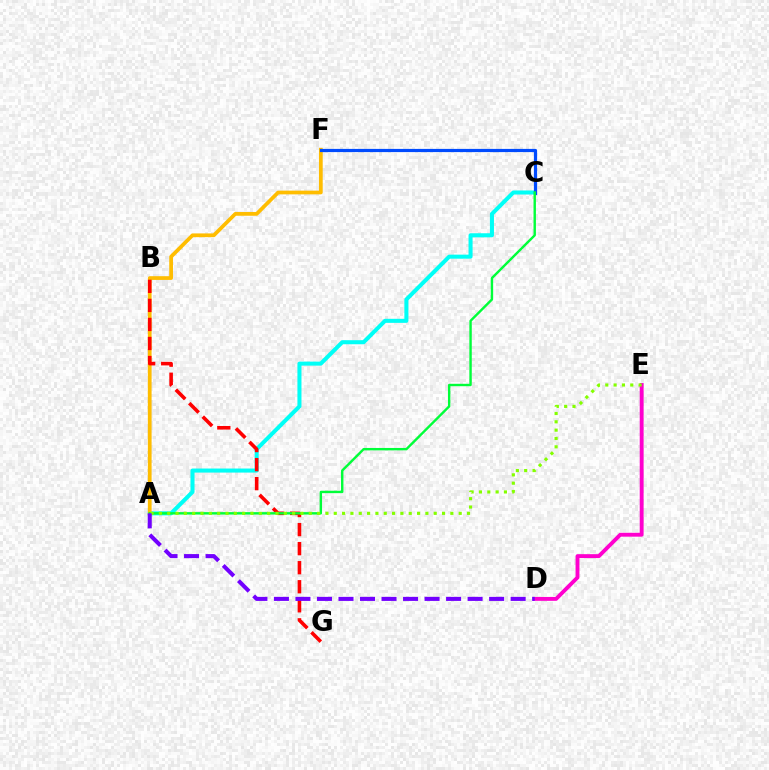{('A', 'C'): [{'color': '#00fff6', 'line_style': 'solid', 'thickness': 2.91}, {'color': '#00ff39', 'line_style': 'solid', 'thickness': 1.74}], ('A', 'F'): [{'color': '#ffbd00', 'line_style': 'solid', 'thickness': 2.69}], ('D', 'E'): [{'color': '#ff00cf', 'line_style': 'solid', 'thickness': 2.8}], ('B', 'G'): [{'color': '#ff0000', 'line_style': 'dashed', 'thickness': 2.59}], ('C', 'F'): [{'color': '#004bff', 'line_style': 'solid', 'thickness': 2.31}], ('A', 'E'): [{'color': '#84ff00', 'line_style': 'dotted', 'thickness': 2.26}], ('A', 'D'): [{'color': '#7200ff', 'line_style': 'dashed', 'thickness': 2.92}]}